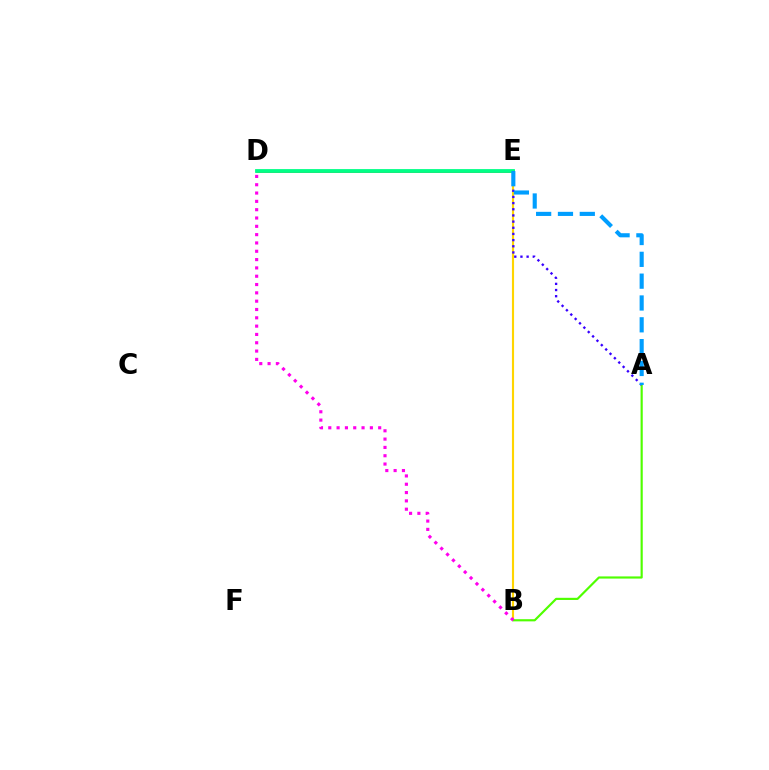{('D', 'E'): [{'color': '#ff0000', 'line_style': 'solid', 'thickness': 1.83}, {'color': '#00ff86', 'line_style': 'solid', 'thickness': 2.74}], ('B', 'E'): [{'color': '#ffd500', 'line_style': 'solid', 'thickness': 1.54}], ('A', 'B'): [{'color': '#4fff00', 'line_style': 'solid', 'thickness': 1.56}], ('B', 'D'): [{'color': '#ff00ed', 'line_style': 'dotted', 'thickness': 2.26}], ('A', 'E'): [{'color': '#3700ff', 'line_style': 'dotted', 'thickness': 1.68}, {'color': '#009eff', 'line_style': 'dashed', 'thickness': 2.96}]}